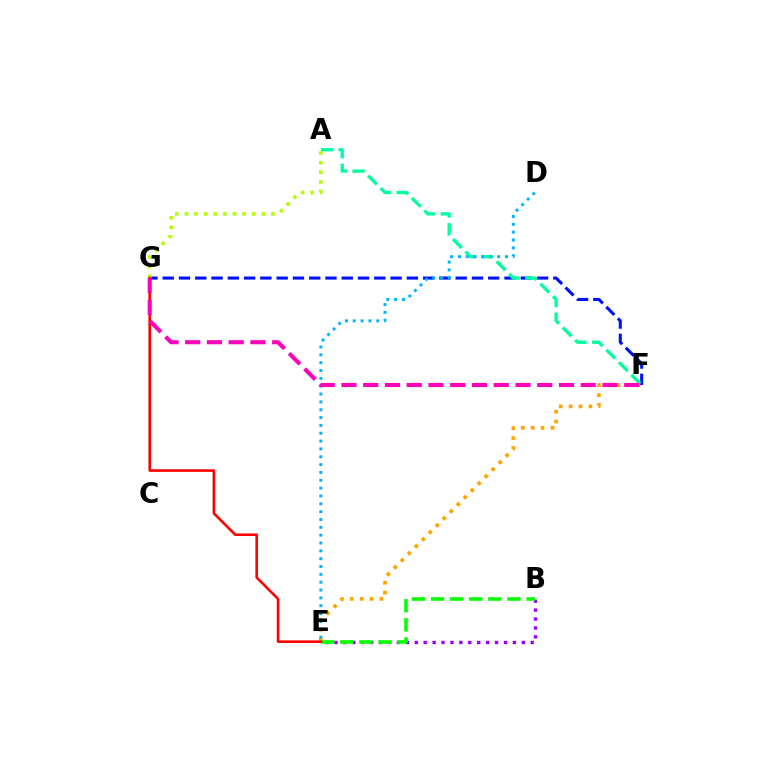{('B', 'E'): [{'color': '#9b00ff', 'line_style': 'dotted', 'thickness': 2.42}, {'color': '#08ff00', 'line_style': 'dashed', 'thickness': 2.59}], ('E', 'F'): [{'color': '#ffa500', 'line_style': 'dotted', 'thickness': 2.69}], ('F', 'G'): [{'color': '#0010ff', 'line_style': 'dashed', 'thickness': 2.21}, {'color': '#ff00bd', 'line_style': 'dashed', 'thickness': 2.95}], ('A', 'F'): [{'color': '#00ff9d', 'line_style': 'dashed', 'thickness': 2.4}], ('D', 'E'): [{'color': '#00b5ff', 'line_style': 'dotted', 'thickness': 2.13}], ('A', 'G'): [{'color': '#b3ff00', 'line_style': 'dotted', 'thickness': 2.61}], ('E', 'G'): [{'color': '#ff0000', 'line_style': 'solid', 'thickness': 1.87}]}